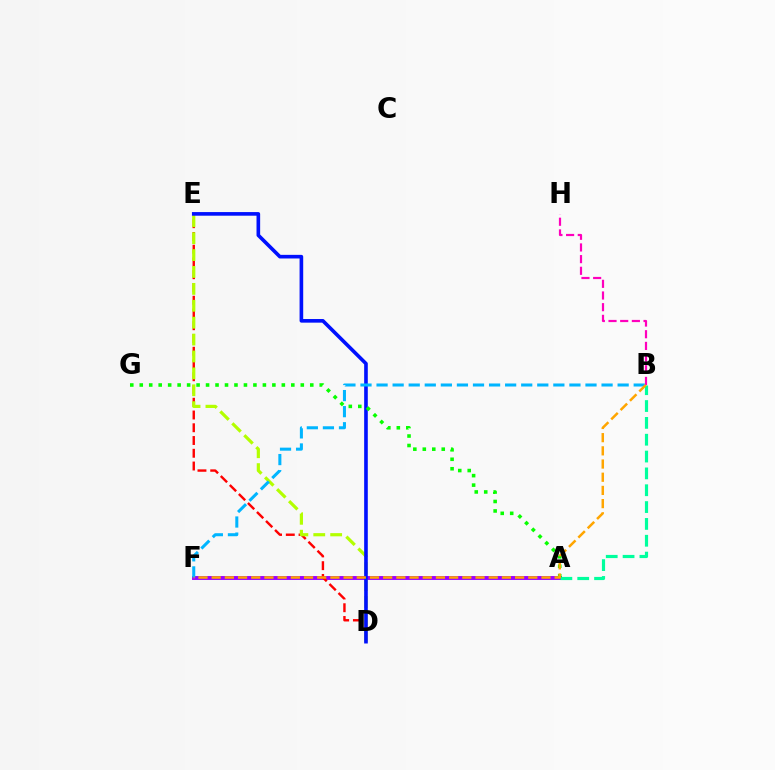{('A', 'F'): [{'color': '#9b00ff', 'line_style': 'solid', 'thickness': 2.81}], ('A', 'B'): [{'color': '#00ff9d', 'line_style': 'dashed', 'thickness': 2.29}], ('D', 'E'): [{'color': '#ff0000', 'line_style': 'dashed', 'thickness': 1.73}, {'color': '#b3ff00', 'line_style': 'dashed', 'thickness': 2.3}, {'color': '#0010ff', 'line_style': 'solid', 'thickness': 2.61}], ('B', 'H'): [{'color': '#ff00bd', 'line_style': 'dashed', 'thickness': 1.59}], ('B', 'F'): [{'color': '#00b5ff', 'line_style': 'dashed', 'thickness': 2.18}, {'color': '#ffa500', 'line_style': 'dashed', 'thickness': 1.79}], ('A', 'G'): [{'color': '#08ff00', 'line_style': 'dotted', 'thickness': 2.57}]}